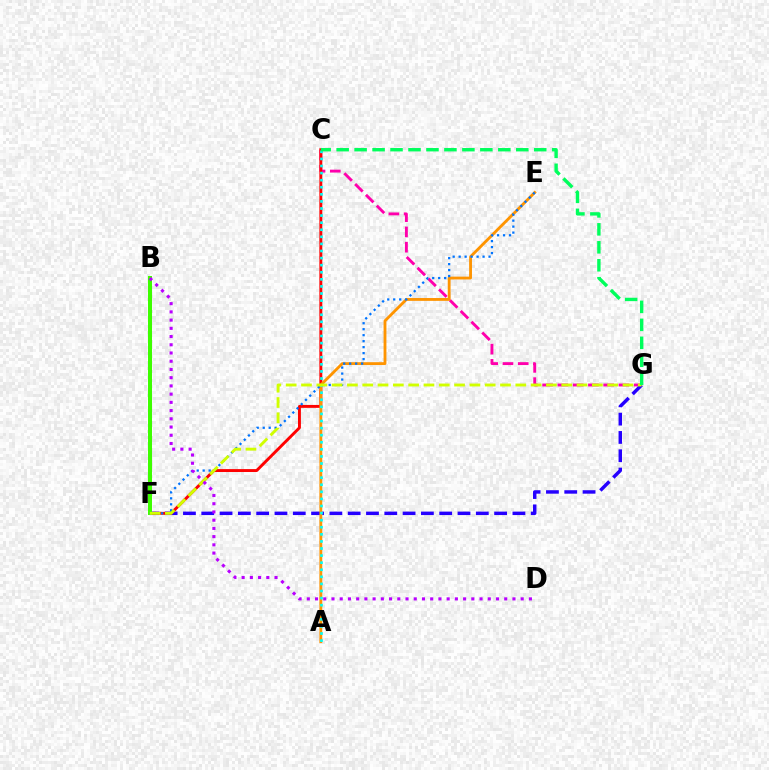{('C', 'G'): [{'color': '#ff00ac', 'line_style': 'dashed', 'thickness': 2.07}, {'color': '#00ff5c', 'line_style': 'dashed', 'thickness': 2.44}], ('F', 'G'): [{'color': '#2500ff', 'line_style': 'dashed', 'thickness': 2.49}, {'color': '#d1ff00', 'line_style': 'dashed', 'thickness': 2.08}], ('C', 'F'): [{'color': '#ff0000', 'line_style': 'solid', 'thickness': 2.1}], ('A', 'E'): [{'color': '#ff9400', 'line_style': 'solid', 'thickness': 2.04}], ('A', 'C'): [{'color': '#00fff6', 'line_style': 'dotted', 'thickness': 1.92}], ('B', 'F'): [{'color': '#3dff00', 'line_style': 'solid', 'thickness': 2.87}], ('E', 'F'): [{'color': '#0074ff', 'line_style': 'dotted', 'thickness': 1.62}], ('B', 'D'): [{'color': '#b900ff', 'line_style': 'dotted', 'thickness': 2.23}]}